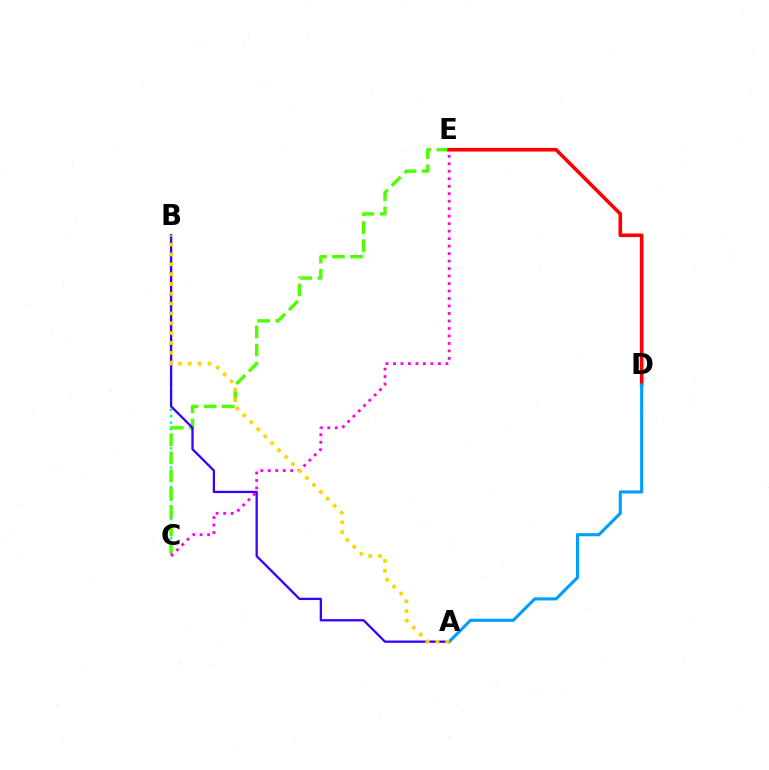{('B', 'C'): [{'color': '#00ff86', 'line_style': 'dotted', 'thickness': 1.75}], ('C', 'E'): [{'color': '#4fff00', 'line_style': 'dashed', 'thickness': 2.46}, {'color': '#ff00ed', 'line_style': 'dotted', 'thickness': 2.03}], ('D', 'E'): [{'color': '#ff0000', 'line_style': 'solid', 'thickness': 2.61}], ('A', 'B'): [{'color': '#3700ff', 'line_style': 'solid', 'thickness': 1.65}, {'color': '#ffd500', 'line_style': 'dotted', 'thickness': 2.67}], ('A', 'D'): [{'color': '#009eff', 'line_style': 'solid', 'thickness': 2.23}]}